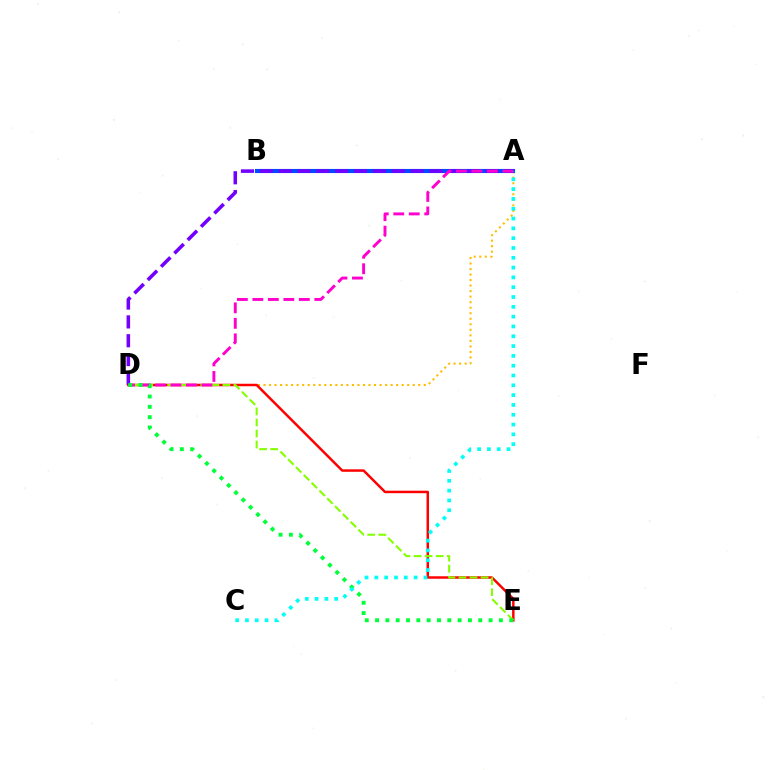{('A', 'D'): [{'color': '#ffbd00', 'line_style': 'dotted', 'thickness': 1.5}, {'color': '#7200ff', 'line_style': 'dashed', 'thickness': 2.56}, {'color': '#ff00cf', 'line_style': 'dashed', 'thickness': 2.1}], ('A', 'B'): [{'color': '#004bff', 'line_style': 'solid', 'thickness': 2.97}], ('D', 'E'): [{'color': '#ff0000', 'line_style': 'solid', 'thickness': 1.78}, {'color': '#84ff00', 'line_style': 'dashed', 'thickness': 1.5}, {'color': '#00ff39', 'line_style': 'dotted', 'thickness': 2.8}], ('A', 'C'): [{'color': '#00fff6', 'line_style': 'dotted', 'thickness': 2.67}]}